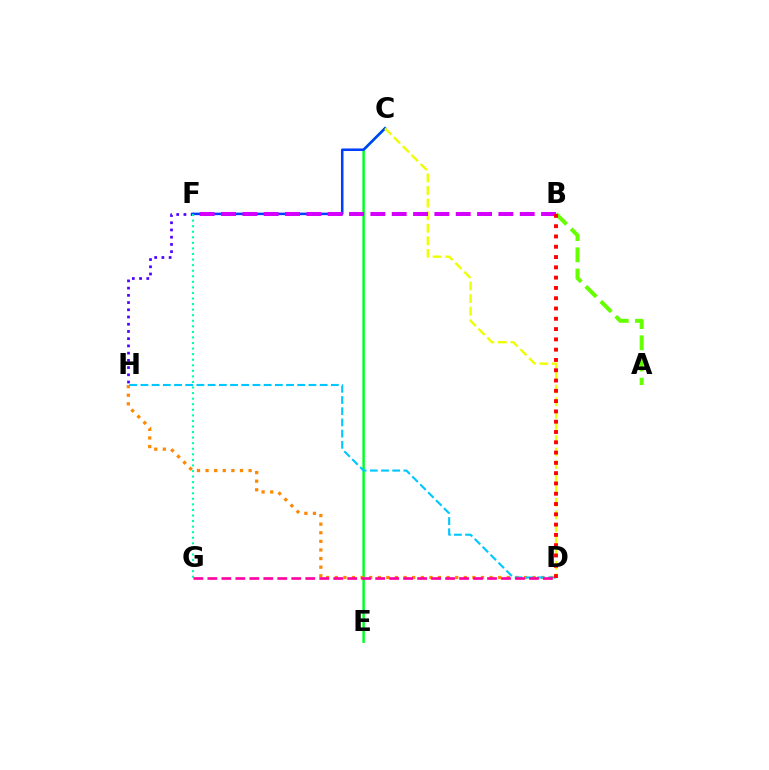{('F', 'H'): [{'color': '#4f00ff', 'line_style': 'dotted', 'thickness': 1.96}], ('C', 'E'): [{'color': '#00ff27', 'line_style': 'solid', 'thickness': 1.78}], ('C', 'F'): [{'color': '#003fff', 'line_style': 'solid', 'thickness': 1.83}], ('F', 'G'): [{'color': '#00ffaf', 'line_style': 'dotted', 'thickness': 1.51}], ('C', 'D'): [{'color': '#eeff00', 'line_style': 'dashed', 'thickness': 1.71}], ('D', 'H'): [{'color': '#ff8800', 'line_style': 'dotted', 'thickness': 2.34}, {'color': '#00c7ff', 'line_style': 'dashed', 'thickness': 1.52}], ('B', 'F'): [{'color': '#d600ff', 'line_style': 'dashed', 'thickness': 2.9}], ('A', 'B'): [{'color': '#66ff00', 'line_style': 'dashed', 'thickness': 2.88}], ('D', 'G'): [{'color': '#ff00a0', 'line_style': 'dashed', 'thickness': 1.9}], ('B', 'D'): [{'color': '#ff0000', 'line_style': 'dotted', 'thickness': 2.8}]}